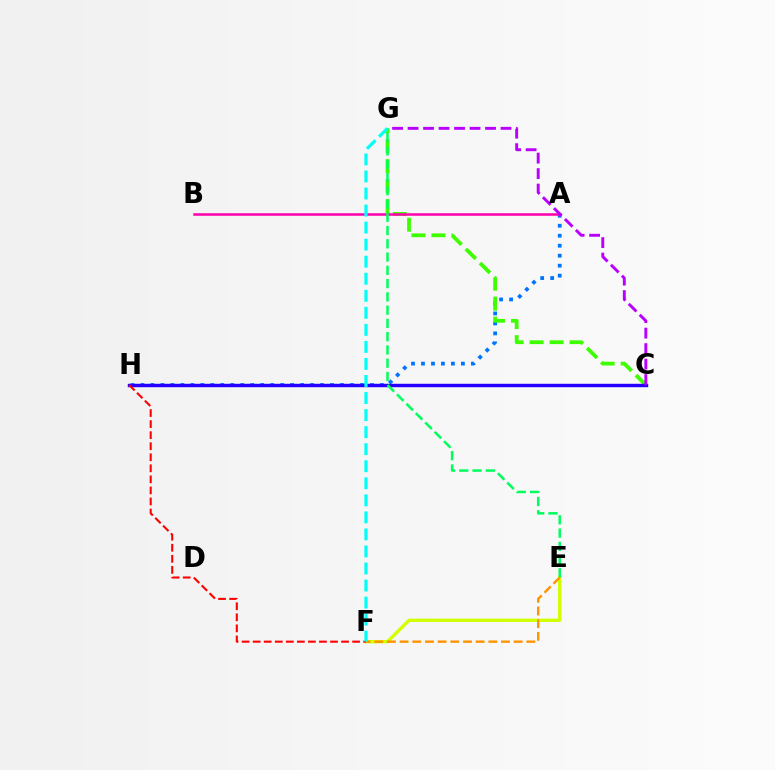{('A', 'H'): [{'color': '#0074ff', 'line_style': 'dotted', 'thickness': 2.71}], ('C', 'G'): [{'color': '#3dff00', 'line_style': 'dashed', 'thickness': 2.72}, {'color': '#b900ff', 'line_style': 'dashed', 'thickness': 2.1}], ('C', 'H'): [{'color': '#2500ff', 'line_style': 'solid', 'thickness': 2.47}], ('A', 'B'): [{'color': '#ff00ac', 'line_style': 'solid', 'thickness': 1.82}], ('E', 'F'): [{'color': '#d1ff00', 'line_style': 'solid', 'thickness': 2.41}, {'color': '#ff9400', 'line_style': 'dashed', 'thickness': 1.72}], ('F', 'H'): [{'color': '#ff0000', 'line_style': 'dashed', 'thickness': 1.5}], ('E', 'G'): [{'color': '#00ff5c', 'line_style': 'dashed', 'thickness': 1.8}], ('F', 'G'): [{'color': '#00fff6', 'line_style': 'dashed', 'thickness': 2.32}]}